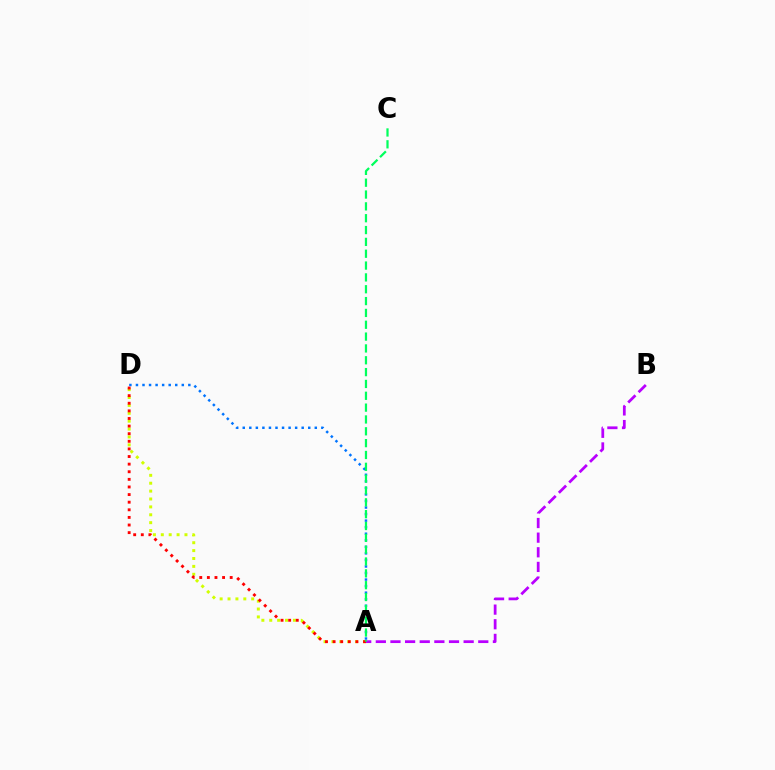{('A', 'D'): [{'color': '#0074ff', 'line_style': 'dotted', 'thickness': 1.78}, {'color': '#d1ff00', 'line_style': 'dotted', 'thickness': 2.14}, {'color': '#ff0000', 'line_style': 'dotted', 'thickness': 2.07}], ('A', 'B'): [{'color': '#b900ff', 'line_style': 'dashed', 'thickness': 1.99}], ('A', 'C'): [{'color': '#00ff5c', 'line_style': 'dashed', 'thickness': 1.61}]}